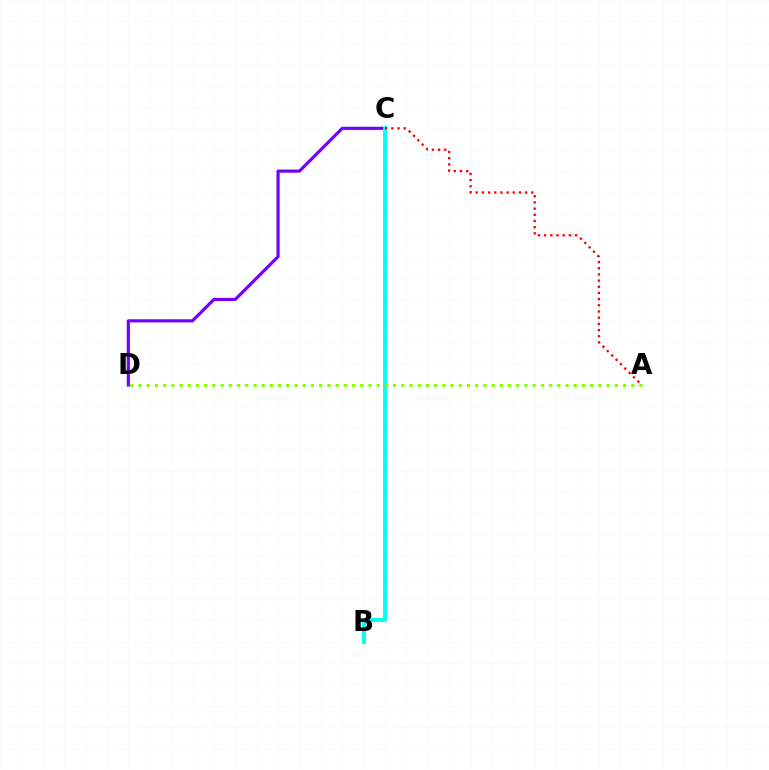{('C', 'D'): [{'color': '#7200ff', 'line_style': 'solid', 'thickness': 2.27}], ('B', 'C'): [{'color': '#00fff6', 'line_style': 'solid', 'thickness': 2.82}], ('A', 'C'): [{'color': '#ff0000', 'line_style': 'dotted', 'thickness': 1.68}], ('A', 'D'): [{'color': '#84ff00', 'line_style': 'dotted', 'thickness': 2.23}]}